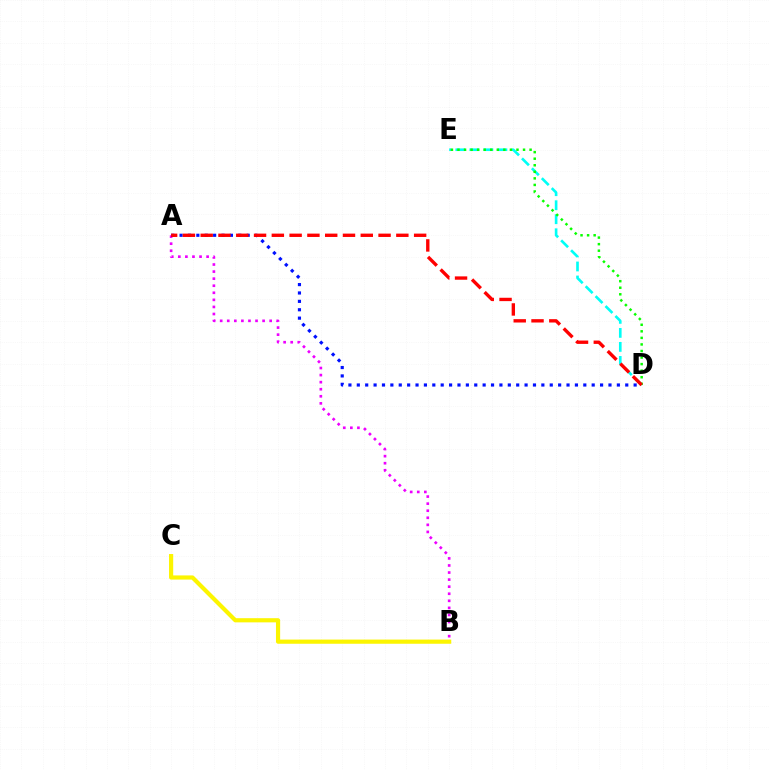{('D', 'E'): [{'color': '#00fff6', 'line_style': 'dashed', 'thickness': 1.9}, {'color': '#08ff00', 'line_style': 'dotted', 'thickness': 1.78}], ('A', 'B'): [{'color': '#ee00ff', 'line_style': 'dotted', 'thickness': 1.92}], ('B', 'C'): [{'color': '#fcf500', 'line_style': 'solid', 'thickness': 3.0}], ('A', 'D'): [{'color': '#0010ff', 'line_style': 'dotted', 'thickness': 2.28}, {'color': '#ff0000', 'line_style': 'dashed', 'thickness': 2.42}]}